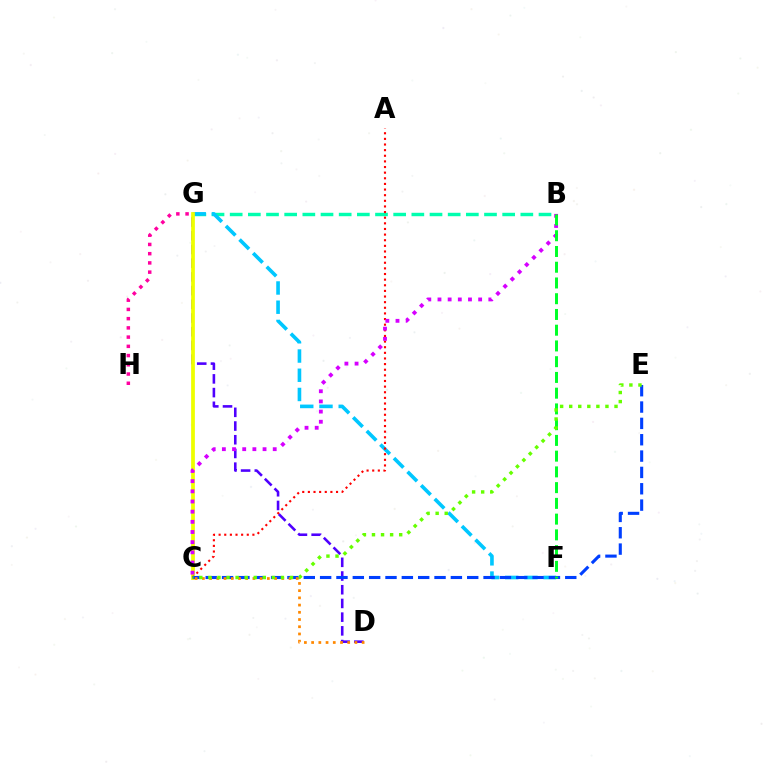{('B', 'G'): [{'color': '#00ffaf', 'line_style': 'dashed', 'thickness': 2.47}], ('F', 'G'): [{'color': '#00c7ff', 'line_style': 'dashed', 'thickness': 2.61}], ('D', 'G'): [{'color': '#4f00ff', 'line_style': 'dashed', 'thickness': 1.86}], ('C', 'G'): [{'color': '#eeff00', 'line_style': 'solid', 'thickness': 2.7}], ('A', 'C'): [{'color': '#ff0000', 'line_style': 'dotted', 'thickness': 1.53}], ('G', 'H'): [{'color': '#ff00a0', 'line_style': 'dotted', 'thickness': 2.51}], ('B', 'C'): [{'color': '#d600ff', 'line_style': 'dotted', 'thickness': 2.76}], ('C', 'E'): [{'color': '#003fff', 'line_style': 'dashed', 'thickness': 2.22}, {'color': '#66ff00', 'line_style': 'dotted', 'thickness': 2.46}], ('B', 'F'): [{'color': '#00ff27', 'line_style': 'dashed', 'thickness': 2.14}], ('C', 'D'): [{'color': '#ff8800', 'line_style': 'dotted', 'thickness': 1.96}]}